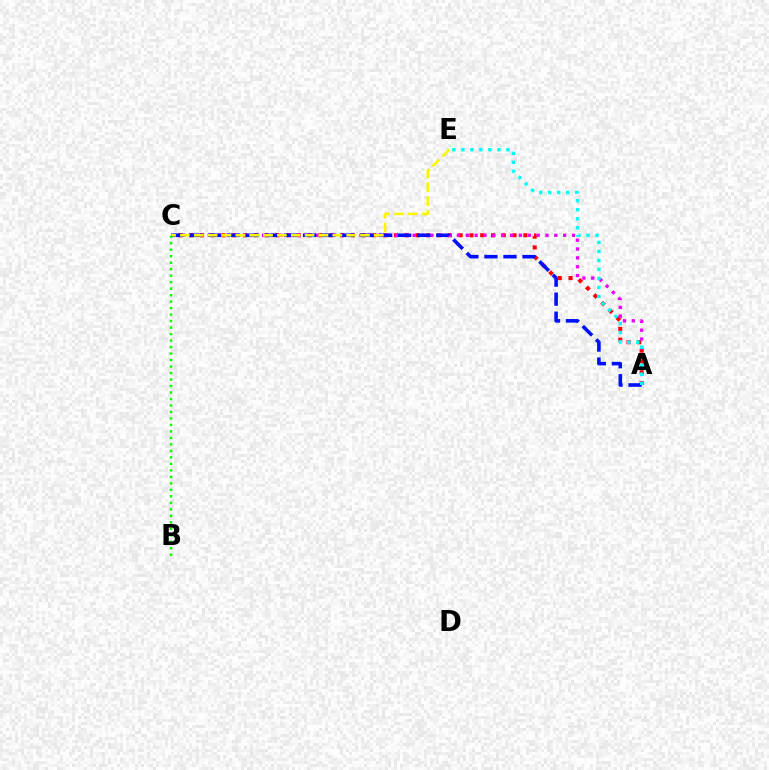{('A', 'C'): [{'color': '#ff0000', 'line_style': 'dotted', 'thickness': 2.93}, {'color': '#ee00ff', 'line_style': 'dotted', 'thickness': 2.41}, {'color': '#0010ff', 'line_style': 'dashed', 'thickness': 2.58}], ('C', 'E'): [{'color': '#fcf500', 'line_style': 'dashed', 'thickness': 1.88}], ('A', 'E'): [{'color': '#00fff6', 'line_style': 'dotted', 'thickness': 2.45}], ('B', 'C'): [{'color': '#08ff00', 'line_style': 'dotted', 'thickness': 1.76}]}